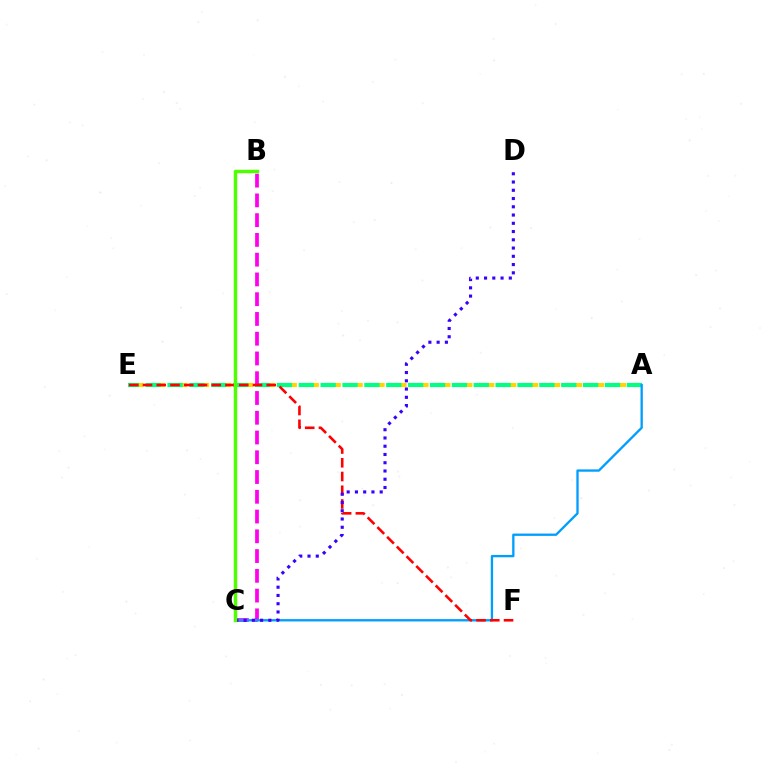{('A', 'E'): [{'color': '#ffd500', 'line_style': 'dashed', 'thickness': 2.98}, {'color': '#00ff86', 'line_style': 'dashed', 'thickness': 2.97}], ('B', 'C'): [{'color': '#ff00ed', 'line_style': 'dashed', 'thickness': 2.68}, {'color': '#4fff00', 'line_style': 'solid', 'thickness': 2.49}], ('A', 'C'): [{'color': '#009eff', 'line_style': 'solid', 'thickness': 1.67}], ('E', 'F'): [{'color': '#ff0000', 'line_style': 'dashed', 'thickness': 1.87}], ('C', 'D'): [{'color': '#3700ff', 'line_style': 'dotted', 'thickness': 2.24}]}